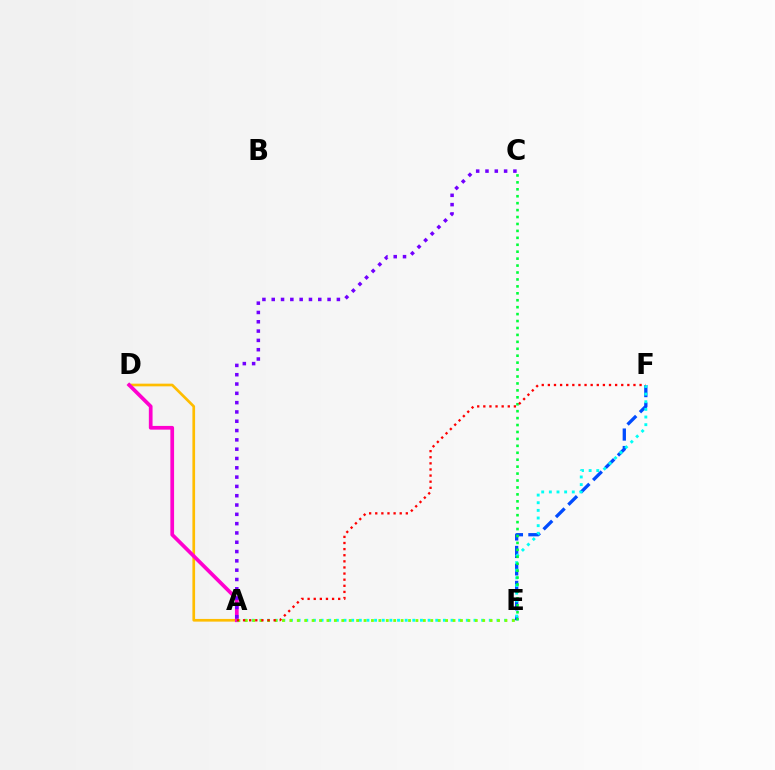{('A', 'D'): [{'color': '#ffbd00', 'line_style': 'solid', 'thickness': 1.93}, {'color': '#ff00cf', 'line_style': 'solid', 'thickness': 2.67}], ('E', 'F'): [{'color': '#004bff', 'line_style': 'dashed', 'thickness': 2.37}], ('A', 'F'): [{'color': '#00fff6', 'line_style': 'dotted', 'thickness': 2.08}, {'color': '#ff0000', 'line_style': 'dotted', 'thickness': 1.66}], ('A', 'E'): [{'color': '#84ff00', 'line_style': 'dotted', 'thickness': 2.02}], ('C', 'E'): [{'color': '#00ff39', 'line_style': 'dotted', 'thickness': 1.88}], ('A', 'C'): [{'color': '#7200ff', 'line_style': 'dotted', 'thickness': 2.53}]}